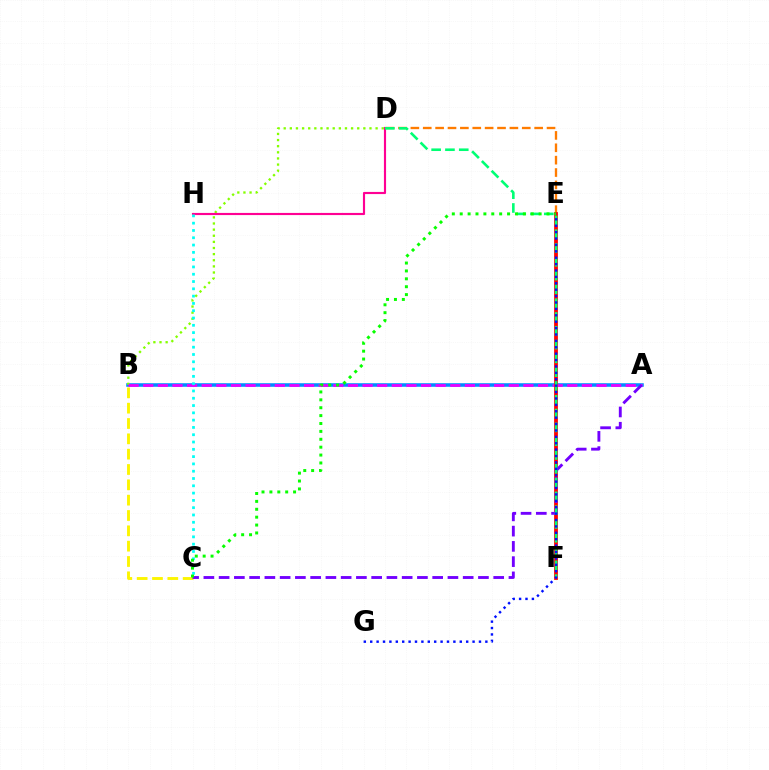{('A', 'B'): [{'color': '#008cff', 'line_style': 'solid', 'thickness': 2.55}, {'color': '#ee00ff', 'line_style': 'dashed', 'thickness': 1.99}], ('B', 'D'): [{'color': '#84ff00', 'line_style': 'dotted', 'thickness': 1.66}], ('D', 'E'): [{'color': '#ff7c00', 'line_style': 'dashed', 'thickness': 1.68}], ('D', 'H'): [{'color': '#ff0094', 'line_style': 'solid', 'thickness': 1.55}], ('B', 'C'): [{'color': '#fcf500', 'line_style': 'dashed', 'thickness': 2.08}], ('E', 'F'): [{'color': '#ff0000', 'line_style': 'solid', 'thickness': 2.72}], ('A', 'C'): [{'color': '#7200ff', 'line_style': 'dashed', 'thickness': 2.07}], ('C', 'H'): [{'color': '#00fff6', 'line_style': 'dotted', 'thickness': 1.98}], ('D', 'F'): [{'color': '#00ff74', 'line_style': 'dashed', 'thickness': 1.87}], ('E', 'G'): [{'color': '#0010ff', 'line_style': 'dotted', 'thickness': 1.74}], ('C', 'E'): [{'color': '#08ff00', 'line_style': 'dotted', 'thickness': 2.14}]}